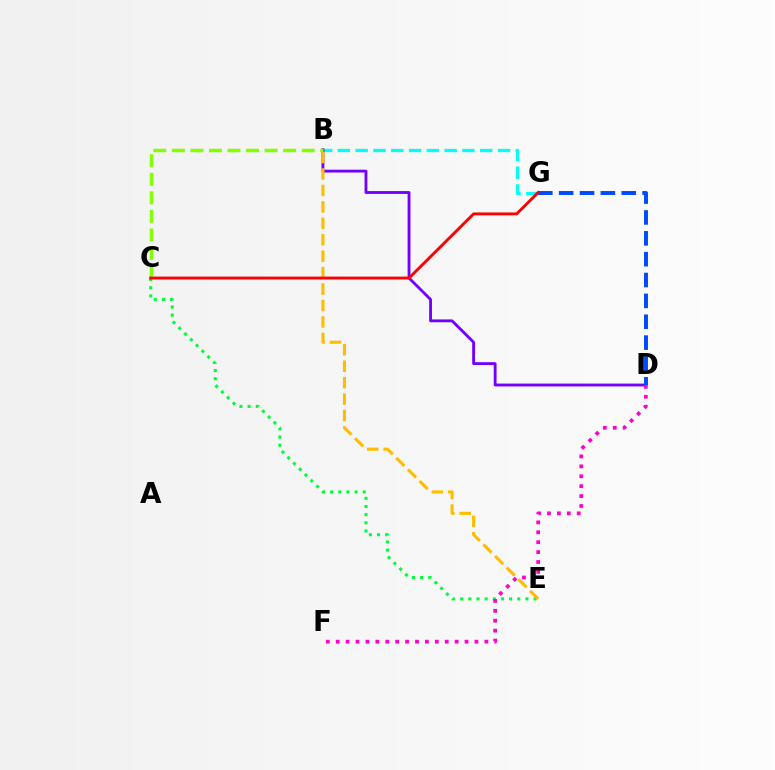{('B', 'G'): [{'color': '#00fff6', 'line_style': 'dashed', 'thickness': 2.42}], ('C', 'E'): [{'color': '#00ff39', 'line_style': 'dotted', 'thickness': 2.21}], ('B', 'D'): [{'color': '#7200ff', 'line_style': 'solid', 'thickness': 2.04}], ('D', 'F'): [{'color': '#ff00cf', 'line_style': 'dotted', 'thickness': 2.69}], ('D', 'G'): [{'color': '#004bff', 'line_style': 'dashed', 'thickness': 2.83}], ('B', 'C'): [{'color': '#84ff00', 'line_style': 'dashed', 'thickness': 2.52}], ('B', 'E'): [{'color': '#ffbd00', 'line_style': 'dashed', 'thickness': 2.23}], ('C', 'G'): [{'color': '#ff0000', 'line_style': 'solid', 'thickness': 2.09}]}